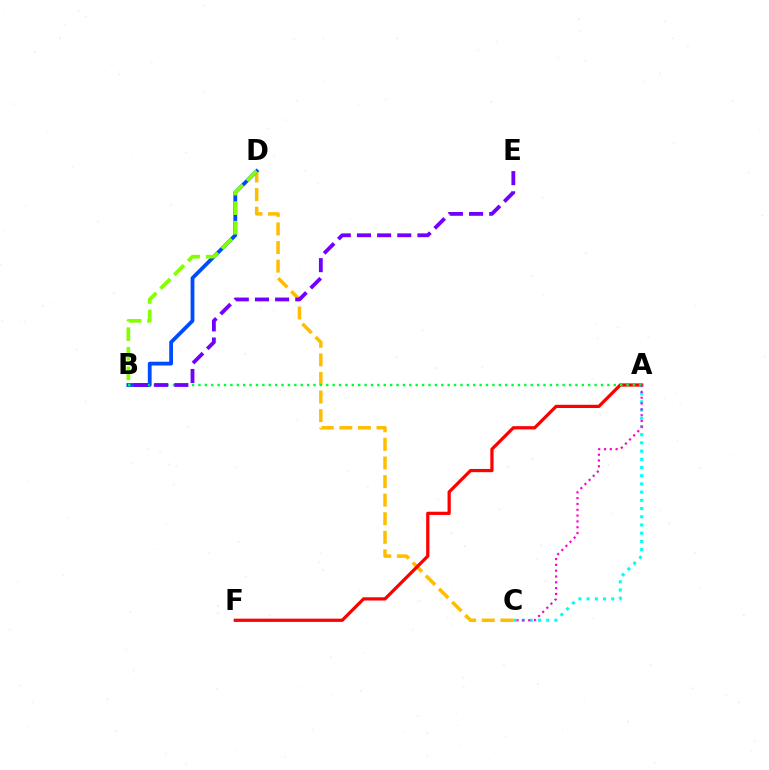{('C', 'D'): [{'color': '#ffbd00', 'line_style': 'dashed', 'thickness': 2.52}], ('B', 'D'): [{'color': '#004bff', 'line_style': 'solid', 'thickness': 2.72}, {'color': '#84ff00', 'line_style': 'dashed', 'thickness': 2.65}], ('A', 'F'): [{'color': '#ff0000', 'line_style': 'solid', 'thickness': 2.33}], ('A', 'C'): [{'color': '#00fff6', 'line_style': 'dotted', 'thickness': 2.23}, {'color': '#ff00cf', 'line_style': 'dotted', 'thickness': 1.58}], ('A', 'B'): [{'color': '#00ff39', 'line_style': 'dotted', 'thickness': 1.74}], ('B', 'E'): [{'color': '#7200ff', 'line_style': 'dashed', 'thickness': 2.74}]}